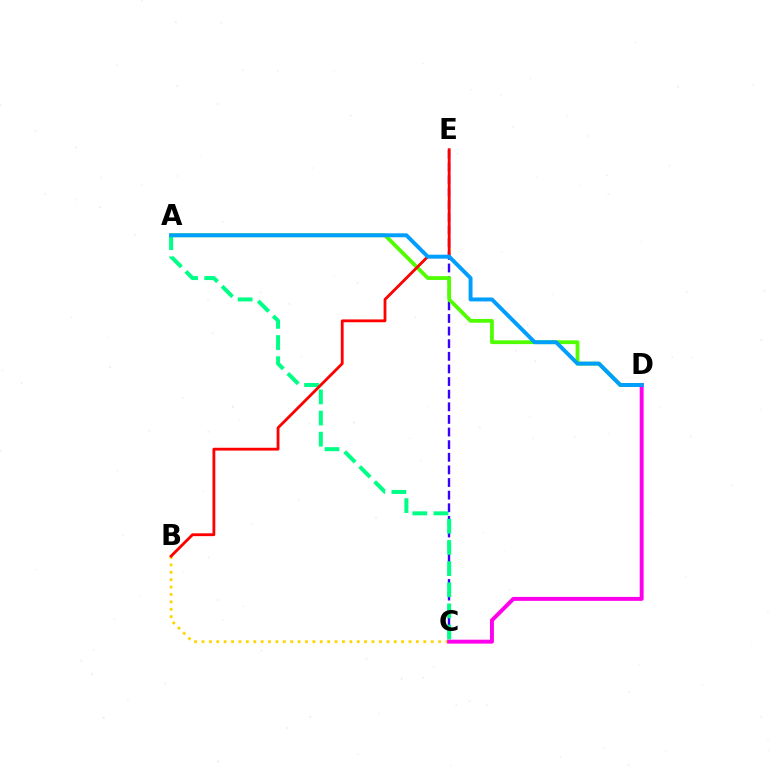{('C', 'E'): [{'color': '#3700ff', 'line_style': 'dashed', 'thickness': 1.71}], ('A', 'C'): [{'color': '#00ff86', 'line_style': 'dashed', 'thickness': 2.87}], ('B', 'C'): [{'color': '#ffd500', 'line_style': 'dotted', 'thickness': 2.01}], ('A', 'D'): [{'color': '#4fff00', 'line_style': 'solid', 'thickness': 2.73}, {'color': '#009eff', 'line_style': 'solid', 'thickness': 2.83}], ('C', 'D'): [{'color': '#ff00ed', 'line_style': 'solid', 'thickness': 2.84}], ('B', 'E'): [{'color': '#ff0000', 'line_style': 'solid', 'thickness': 2.03}]}